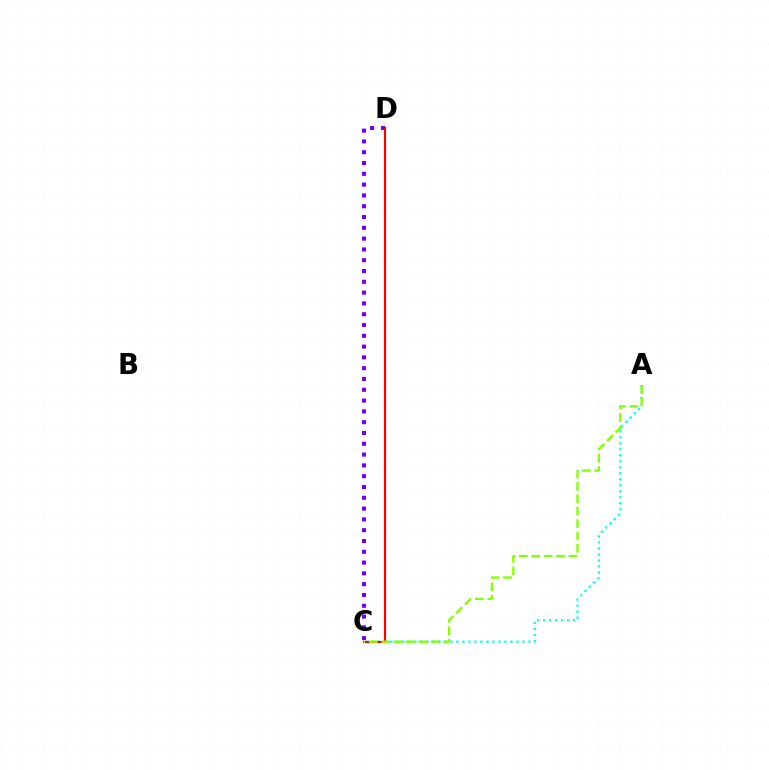{('A', 'C'): [{'color': '#00fff6', 'line_style': 'dotted', 'thickness': 1.63}, {'color': '#84ff00', 'line_style': 'dashed', 'thickness': 1.68}], ('C', 'D'): [{'color': '#7200ff', 'line_style': 'dotted', 'thickness': 2.93}, {'color': '#ff0000', 'line_style': 'solid', 'thickness': 1.52}]}